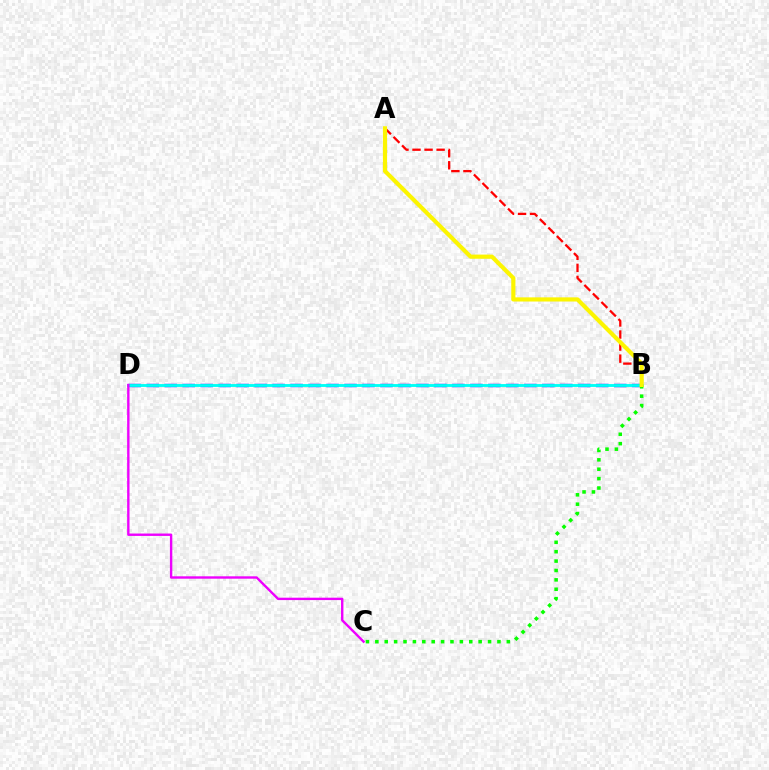{('B', 'D'): [{'color': '#0010ff', 'line_style': 'dashed', 'thickness': 2.44}, {'color': '#00fff6', 'line_style': 'solid', 'thickness': 2.06}], ('A', 'B'): [{'color': '#ff0000', 'line_style': 'dashed', 'thickness': 1.64}, {'color': '#fcf500', 'line_style': 'solid', 'thickness': 3.0}], ('B', 'C'): [{'color': '#08ff00', 'line_style': 'dotted', 'thickness': 2.55}], ('C', 'D'): [{'color': '#ee00ff', 'line_style': 'solid', 'thickness': 1.72}]}